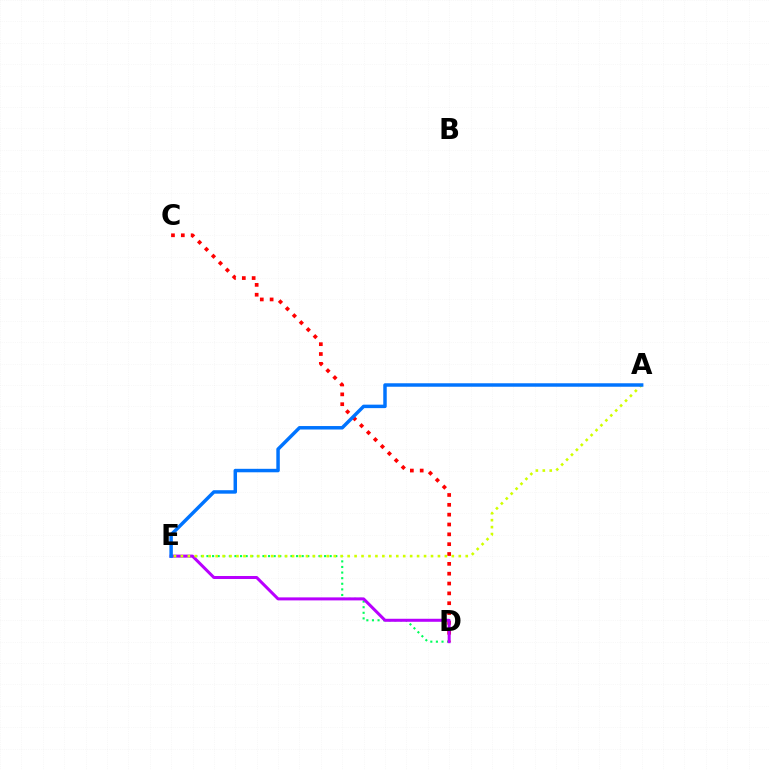{('C', 'D'): [{'color': '#ff0000', 'line_style': 'dotted', 'thickness': 2.67}], ('D', 'E'): [{'color': '#00ff5c', 'line_style': 'dotted', 'thickness': 1.52}, {'color': '#b900ff', 'line_style': 'solid', 'thickness': 2.17}], ('A', 'E'): [{'color': '#d1ff00', 'line_style': 'dotted', 'thickness': 1.89}, {'color': '#0074ff', 'line_style': 'solid', 'thickness': 2.5}]}